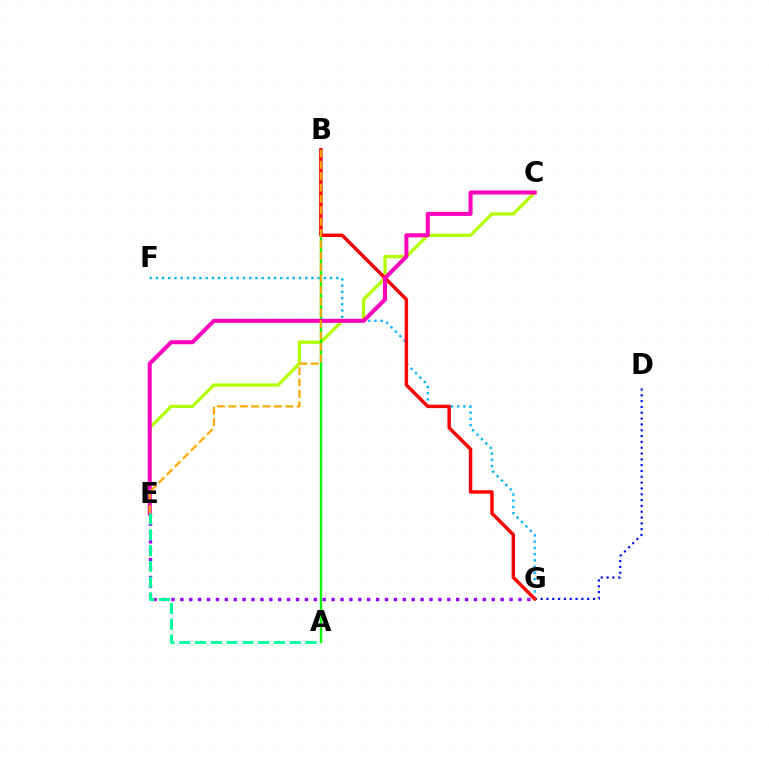{('D', 'G'): [{'color': '#0010ff', 'line_style': 'dotted', 'thickness': 1.58}], ('C', 'E'): [{'color': '#b3ff00', 'line_style': 'solid', 'thickness': 2.35}, {'color': '#ff00bd', 'line_style': 'solid', 'thickness': 2.9}], ('F', 'G'): [{'color': '#00b5ff', 'line_style': 'dotted', 'thickness': 1.69}], ('A', 'B'): [{'color': '#08ff00', 'line_style': 'solid', 'thickness': 1.72}], ('B', 'G'): [{'color': '#ff0000', 'line_style': 'solid', 'thickness': 2.48}], ('E', 'G'): [{'color': '#9b00ff', 'line_style': 'dotted', 'thickness': 2.42}], ('B', 'E'): [{'color': '#ffa500', 'line_style': 'dashed', 'thickness': 1.55}], ('A', 'E'): [{'color': '#00ff9d', 'line_style': 'dashed', 'thickness': 2.14}]}